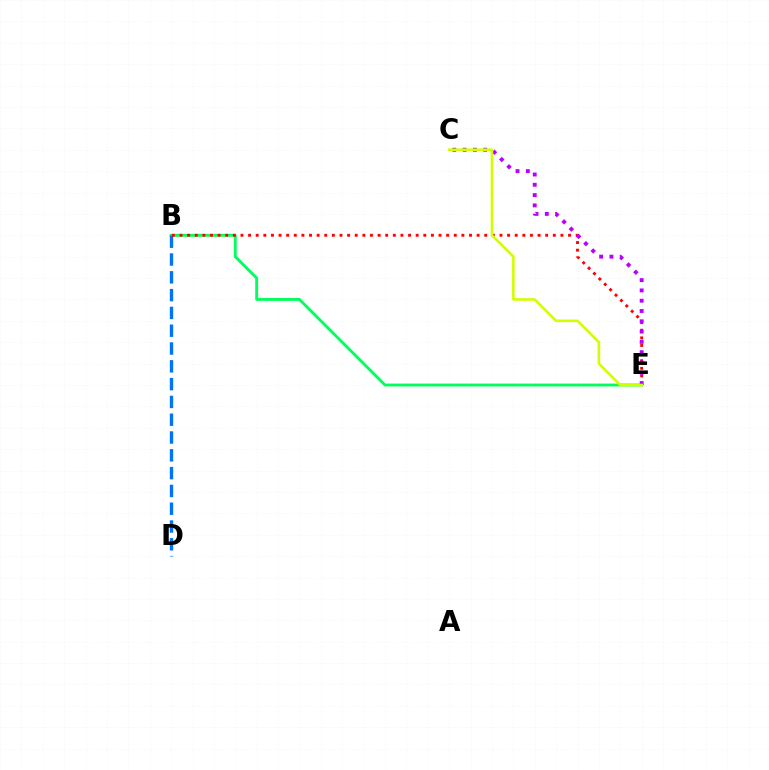{('B', 'E'): [{'color': '#00ff5c', 'line_style': 'solid', 'thickness': 2.06}, {'color': '#ff0000', 'line_style': 'dotted', 'thickness': 2.07}], ('B', 'D'): [{'color': '#0074ff', 'line_style': 'dashed', 'thickness': 2.42}], ('C', 'E'): [{'color': '#b900ff', 'line_style': 'dotted', 'thickness': 2.8}, {'color': '#d1ff00', 'line_style': 'solid', 'thickness': 1.87}]}